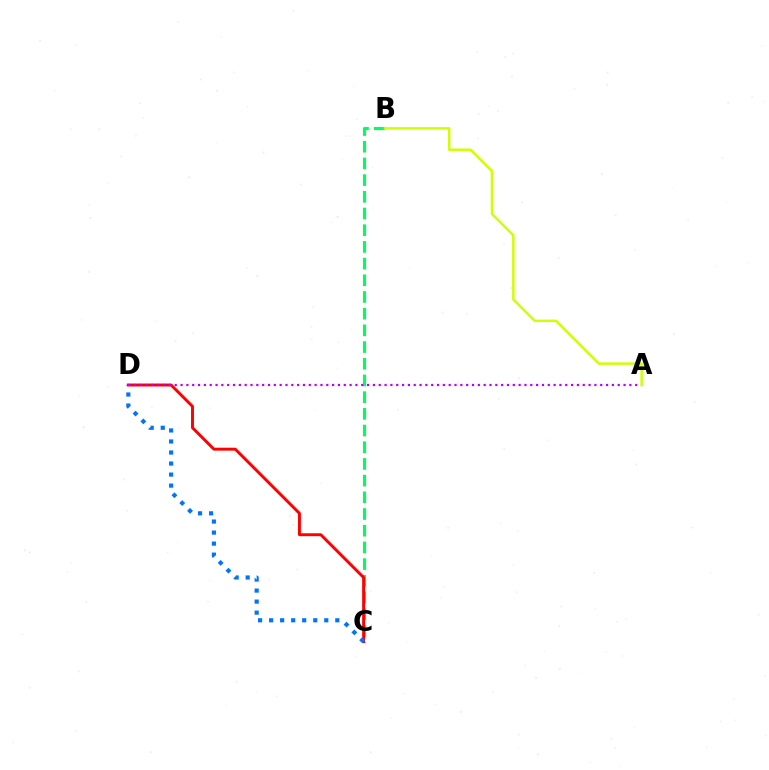{('B', 'C'): [{'color': '#00ff5c', 'line_style': 'dashed', 'thickness': 2.27}], ('C', 'D'): [{'color': '#ff0000', 'line_style': 'solid', 'thickness': 2.11}, {'color': '#0074ff', 'line_style': 'dotted', 'thickness': 3.0}], ('A', 'D'): [{'color': '#b900ff', 'line_style': 'dotted', 'thickness': 1.58}], ('A', 'B'): [{'color': '#d1ff00', 'line_style': 'solid', 'thickness': 1.78}]}